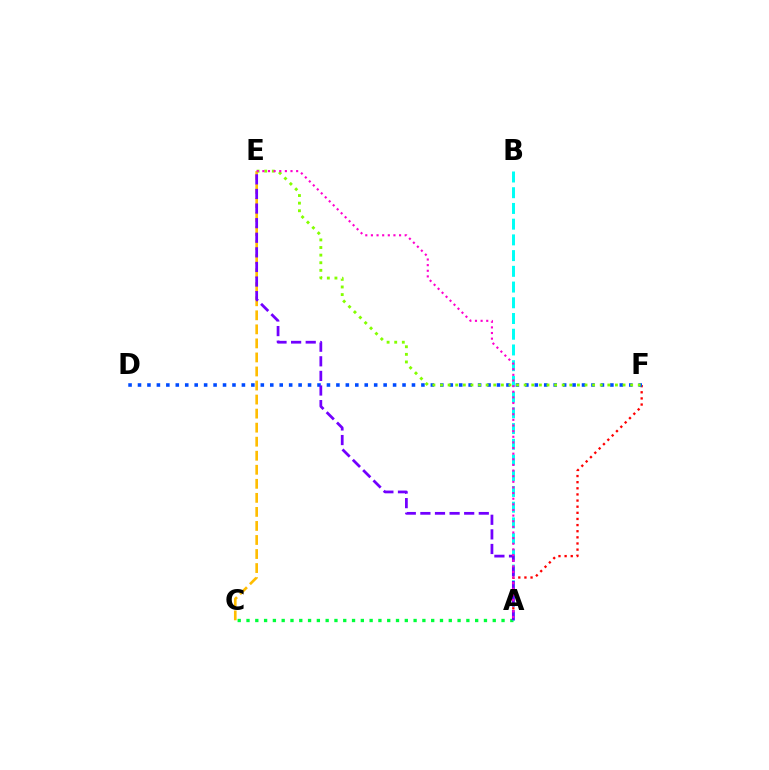{('C', 'E'): [{'color': '#ffbd00', 'line_style': 'dashed', 'thickness': 1.91}], ('A', 'F'): [{'color': '#ff0000', 'line_style': 'dotted', 'thickness': 1.67}], ('A', 'C'): [{'color': '#00ff39', 'line_style': 'dotted', 'thickness': 2.39}], ('A', 'B'): [{'color': '#00fff6', 'line_style': 'dashed', 'thickness': 2.14}], ('D', 'F'): [{'color': '#004bff', 'line_style': 'dotted', 'thickness': 2.57}], ('E', 'F'): [{'color': '#84ff00', 'line_style': 'dotted', 'thickness': 2.07}], ('A', 'E'): [{'color': '#7200ff', 'line_style': 'dashed', 'thickness': 1.98}, {'color': '#ff00cf', 'line_style': 'dotted', 'thickness': 1.53}]}